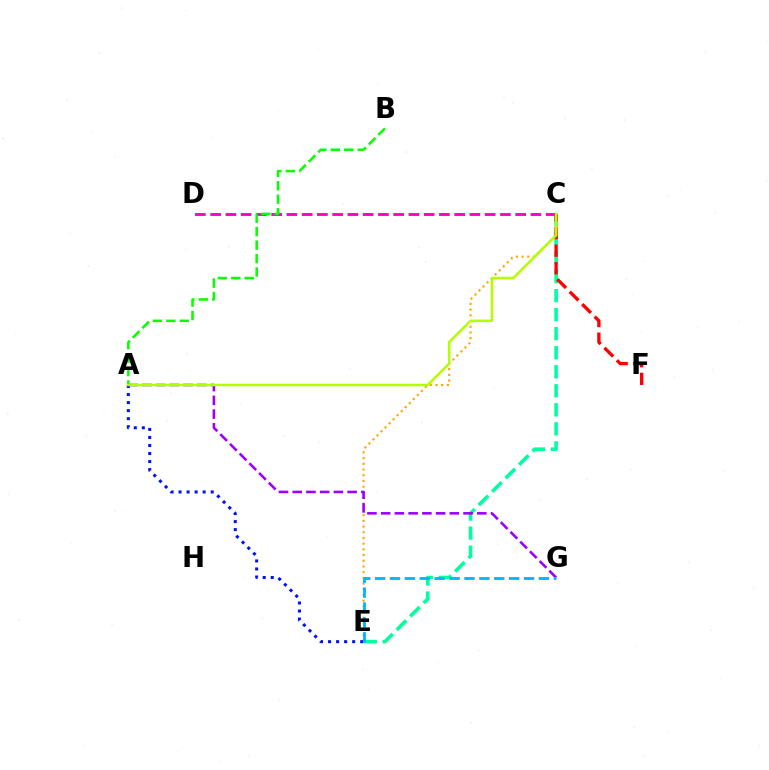{('C', 'E'): [{'color': '#ffa500', 'line_style': 'dotted', 'thickness': 1.55}, {'color': '#00ff9d', 'line_style': 'dashed', 'thickness': 2.59}], ('C', 'F'): [{'color': '#ff0000', 'line_style': 'dashed', 'thickness': 2.39}], ('A', 'G'): [{'color': '#9b00ff', 'line_style': 'dashed', 'thickness': 1.87}], ('C', 'D'): [{'color': '#ff00bd', 'line_style': 'dashed', 'thickness': 2.07}], ('A', 'E'): [{'color': '#0010ff', 'line_style': 'dotted', 'thickness': 2.18}], ('A', 'B'): [{'color': '#08ff00', 'line_style': 'dashed', 'thickness': 1.83}], ('E', 'G'): [{'color': '#00b5ff', 'line_style': 'dashed', 'thickness': 2.02}], ('A', 'C'): [{'color': '#b3ff00', 'line_style': 'solid', 'thickness': 1.82}]}